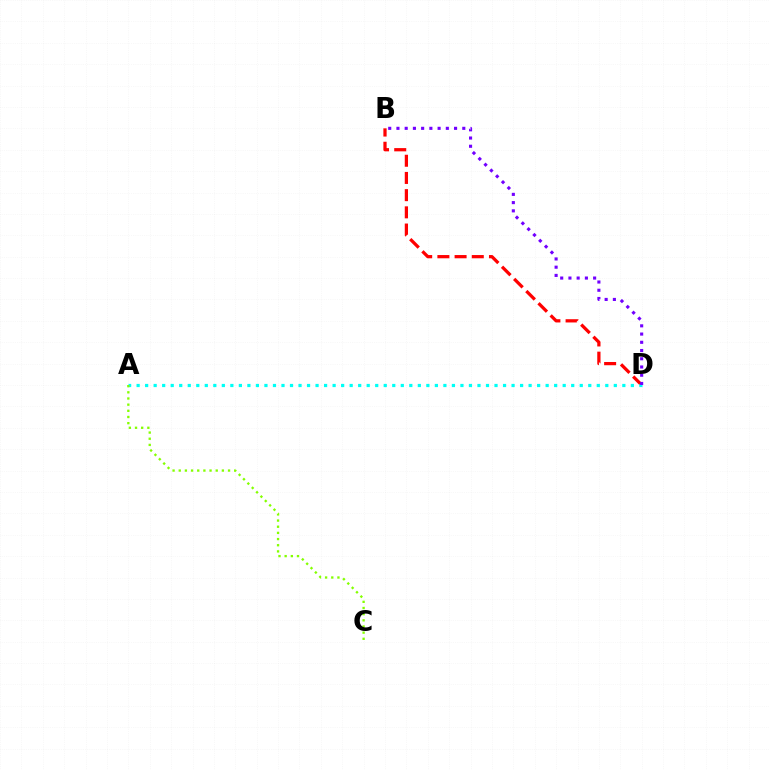{('B', 'D'): [{'color': '#ff0000', 'line_style': 'dashed', 'thickness': 2.34}, {'color': '#7200ff', 'line_style': 'dotted', 'thickness': 2.24}], ('A', 'D'): [{'color': '#00fff6', 'line_style': 'dotted', 'thickness': 2.32}], ('A', 'C'): [{'color': '#84ff00', 'line_style': 'dotted', 'thickness': 1.67}]}